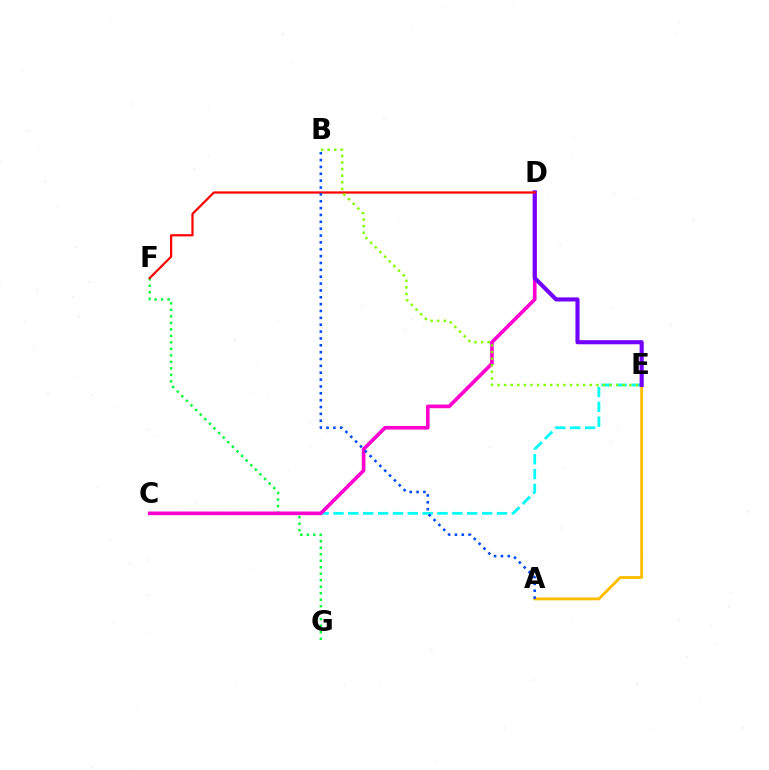{('F', 'G'): [{'color': '#00ff39', 'line_style': 'dotted', 'thickness': 1.77}], ('A', 'E'): [{'color': '#ffbd00', 'line_style': 'solid', 'thickness': 2.07}], ('C', 'E'): [{'color': '#00fff6', 'line_style': 'dashed', 'thickness': 2.02}], ('C', 'D'): [{'color': '#ff00cf', 'line_style': 'solid', 'thickness': 2.62}], ('D', 'E'): [{'color': '#7200ff', 'line_style': 'solid', 'thickness': 2.96}], ('D', 'F'): [{'color': '#ff0000', 'line_style': 'solid', 'thickness': 1.6}], ('B', 'E'): [{'color': '#84ff00', 'line_style': 'dotted', 'thickness': 1.79}], ('A', 'B'): [{'color': '#004bff', 'line_style': 'dotted', 'thickness': 1.86}]}